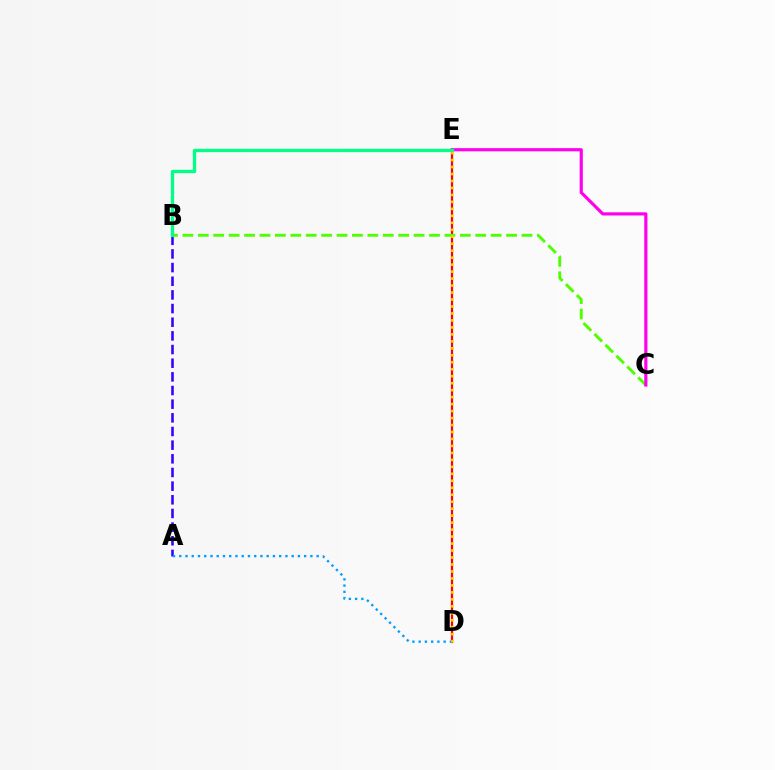{('A', 'B'): [{'color': '#3700ff', 'line_style': 'dashed', 'thickness': 1.86}], ('D', 'E'): [{'color': '#ff0000', 'line_style': 'solid', 'thickness': 1.59}, {'color': '#ffd500', 'line_style': 'dotted', 'thickness': 1.89}], ('B', 'C'): [{'color': '#4fff00', 'line_style': 'dashed', 'thickness': 2.09}], ('C', 'E'): [{'color': '#ff00ed', 'line_style': 'solid', 'thickness': 2.29}], ('B', 'E'): [{'color': '#00ff86', 'line_style': 'solid', 'thickness': 2.37}], ('A', 'D'): [{'color': '#009eff', 'line_style': 'dotted', 'thickness': 1.7}]}